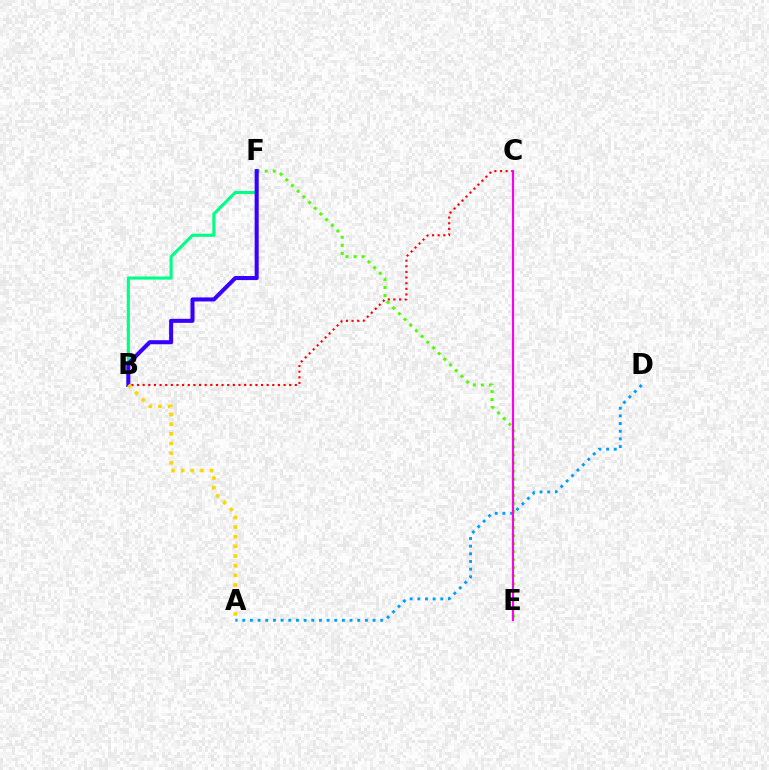{('E', 'F'): [{'color': '#4fff00', 'line_style': 'dotted', 'thickness': 2.19}], ('A', 'D'): [{'color': '#009eff', 'line_style': 'dotted', 'thickness': 2.08}], ('B', 'F'): [{'color': '#00ff86', 'line_style': 'solid', 'thickness': 2.24}, {'color': '#3700ff', 'line_style': 'solid', 'thickness': 2.91}], ('B', 'C'): [{'color': '#ff0000', 'line_style': 'dotted', 'thickness': 1.53}], ('C', 'E'): [{'color': '#ff00ed', 'line_style': 'solid', 'thickness': 1.54}], ('A', 'B'): [{'color': '#ffd500', 'line_style': 'dotted', 'thickness': 2.62}]}